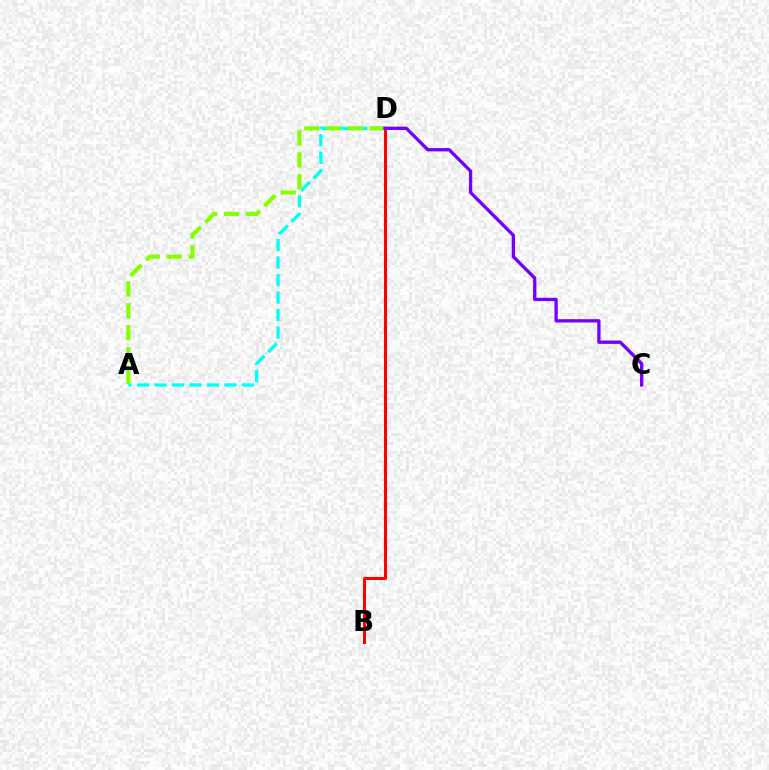{('A', 'D'): [{'color': '#00fff6', 'line_style': 'dashed', 'thickness': 2.38}, {'color': '#84ff00', 'line_style': 'dashed', 'thickness': 2.97}], ('B', 'D'): [{'color': '#ff0000', 'line_style': 'solid', 'thickness': 2.18}], ('C', 'D'): [{'color': '#7200ff', 'line_style': 'solid', 'thickness': 2.38}]}